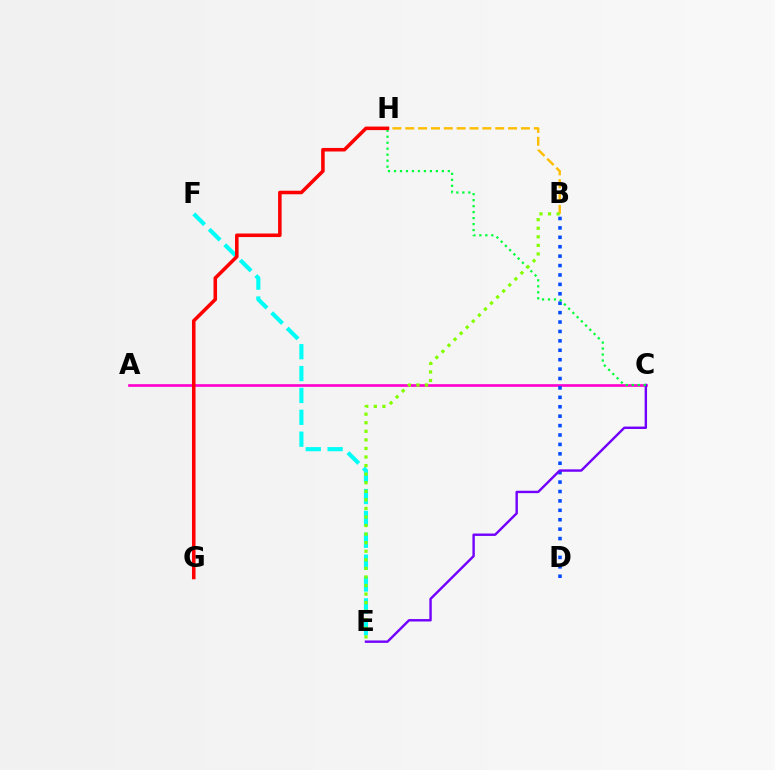{('A', 'C'): [{'color': '#ff00cf', 'line_style': 'solid', 'thickness': 1.91}], ('E', 'F'): [{'color': '#00fff6', 'line_style': 'dashed', 'thickness': 2.97}], ('B', 'D'): [{'color': '#004bff', 'line_style': 'dotted', 'thickness': 2.56}], ('C', 'E'): [{'color': '#7200ff', 'line_style': 'solid', 'thickness': 1.74}], ('B', 'H'): [{'color': '#ffbd00', 'line_style': 'dashed', 'thickness': 1.75}], ('C', 'H'): [{'color': '#00ff39', 'line_style': 'dotted', 'thickness': 1.63}], ('B', 'E'): [{'color': '#84ff00', 'line_style': 'dotted', 'thickness': 2.33}], ('G', 'H'): [{'color': '#ff0000', 'line_style': 'solid', 'thickness': 2.55}]}